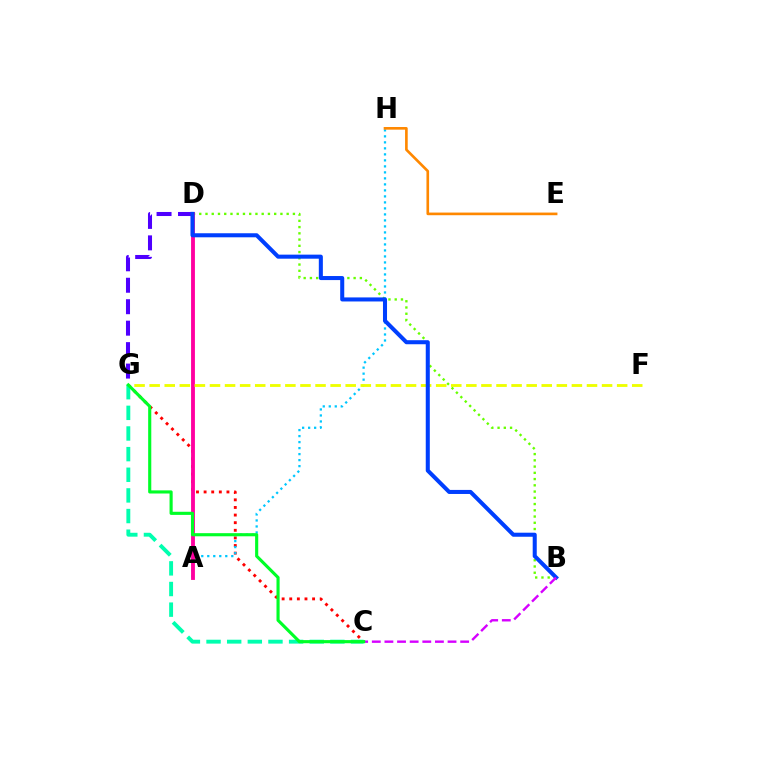{('D', 'G'): [{'color': '#4f00ff', 'line_style': 'dashed', 'thickness': 2.92}], ('C', 'G'): [{'color': '#ff0000', 'line_style': 'dotted', 'thickness': 2.07}, {'color': '#00ffaf', 'line_style': 'dashed', 'thickness': 2.8}, {'color': '#00ff27', 'line_style': 'solid', 'thickness': 2.25}], ('B', 'D'): [{'color': '#66ff00', 'line_style': 'dotted', 'thickness': 1.7}, {'color': '#003fff', 'line_style': 'solid', 'thickness': 2.92}], ('A', 'H'): [{'color': '#00c7ff', 'line_style': 'dotted', 'thickness': 1.63}], ('A', 'D'): [{'color': '#ff00a0', 'line_style': 'solid', 'thickness': 2.78}], ('E', 'H'): [{'color': '#ff8800', 'line_style': 'solid', 'thickness': 1.9}], ('F', 'G'): [{'color': '#eeff00', 'line_style': 'dashed', 'thickness': 2.05}], ('B', 'C'): [{'color': '#d600ff', 'line_style': 'dashed', 'thickness': 1.72}]}